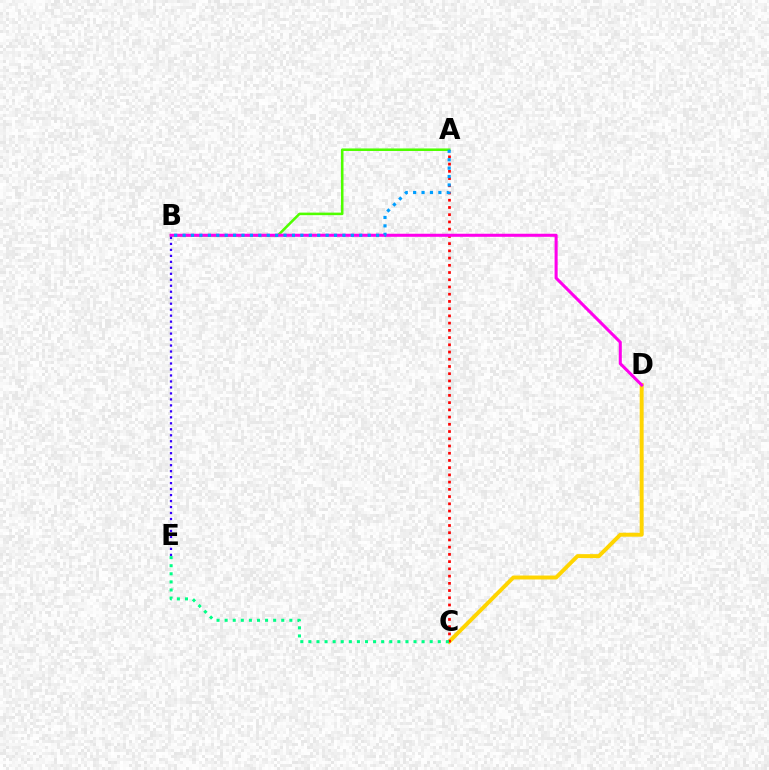{('C', 'D'): [{'color': '#ffd500', 'line_style': 'solid', 'thickness': 2.83}], ('A', 'C'): [{'color': '#ff0000', 'line_style': 'dotted', 'thickness': 1.96}], ('A', 'B'): [{'color': '#4fff00', 'line_style': 'solid', 'thickness': 1.84}, {'color': '#009eff', 'line_style': 'dotted', 'thickness': 2.29}], ('B', 'D'): [{'color': '#ff00ed', 'line_style': 'solid', 'thickness': 2.2}], ('B', 'E'): [{'color': '#3700ff', 'line_style': 'dotted', 'thickness': 1.62}], ('C', 'E'): [{'color': '#00ff86', 'line_style': 'dotted', 'thickness': 2.2}]}